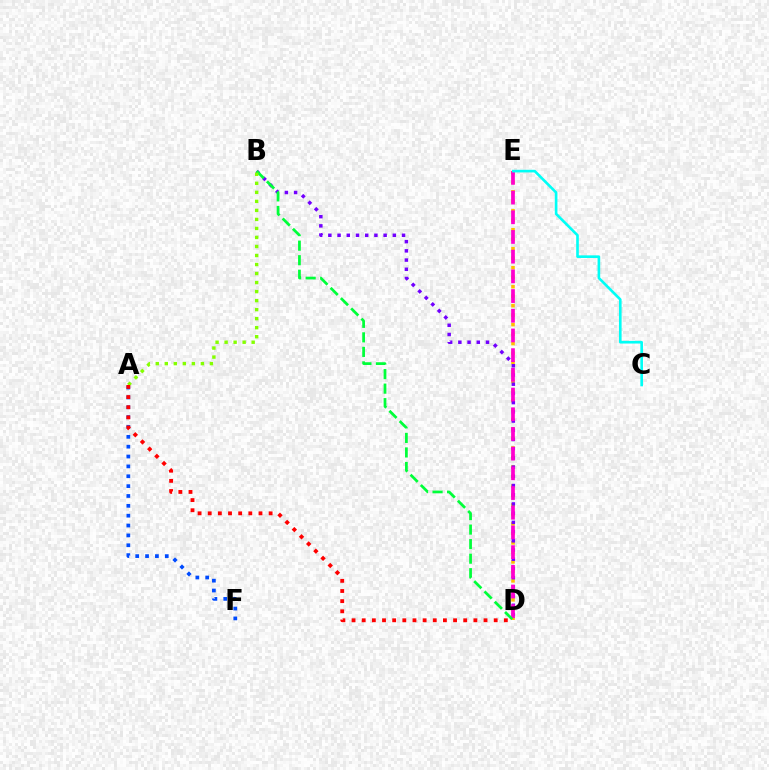{('D', 'E'): [{'color': '#ffbd00', 'line_style': 'dotted', 'thickness': 2.58}, {'color': '#ff00cf', 'line_style': 'dashed', 'thickness': 2.68}], ('B', 'D'): [{'color': '#7200ff', 'line_style': 'dotted', 'thickness': 2.5}, {'color': '#00ff39', 'line_style': 'dashed', 'thickness': 1.97}], ('A', 'F'): [{'color': '#004bff', 'line_style': 'dotted', 'thickness': 2.68}], ('A', 'B'): [{'color': '#84ff00', 'line_style': 'dotted', 'thickness': 2.45}], ('C', 'E'): [{'color': '#00fff6', 'line_style': 'solid', 'thickness': 1.89}], ('A', 'D'): [{'color': '#ff0000', 'line_style': 'dotted', 'thickness': 2.76}]}